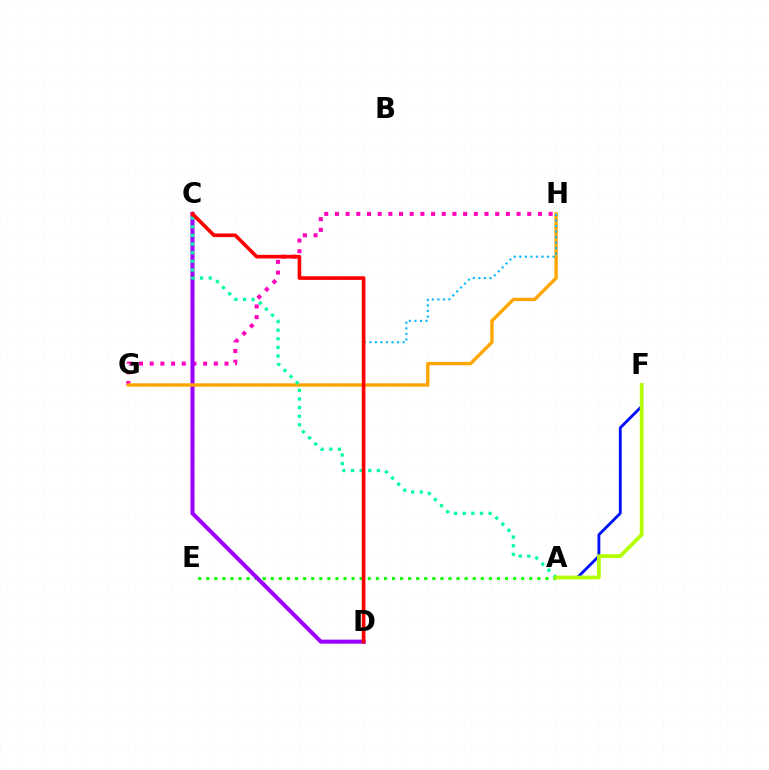{('A', 'F'): [{'color': '#0010ff', 'line_style': 'solid', 'thickness': 2.05}, {'color': '#b3ff00', 'line_style': 'solid', 'thickness': 2.71}], ('G', 'H'): [{'color': '#ff00bd', 'line_style': 'dotted', 'thickness': 2.9}, {'color': '#ffa500', 'line_style': 'solid', 'thickness': 2.41}], ('A', 'E'): [{'color': '#08ff00', 'line_style': 'dotted', 'thickness': 2.19}], ('C', 'D'): [{'color': '#9b00ff', 'line_style': 'solid', 'thickness': 2.91}, {'color': '#ff0000', 'line_style': 'solid', 'thickness': 2.62}], ('D', 'H'): [{'color': '#00b5ff', 'line_style': 'dotted', 'thickness': 1.5}], ('A', 'C'): [{'color': '#00ff9d', 'line_style': 'dotted', 'thickness': 2.34}]}